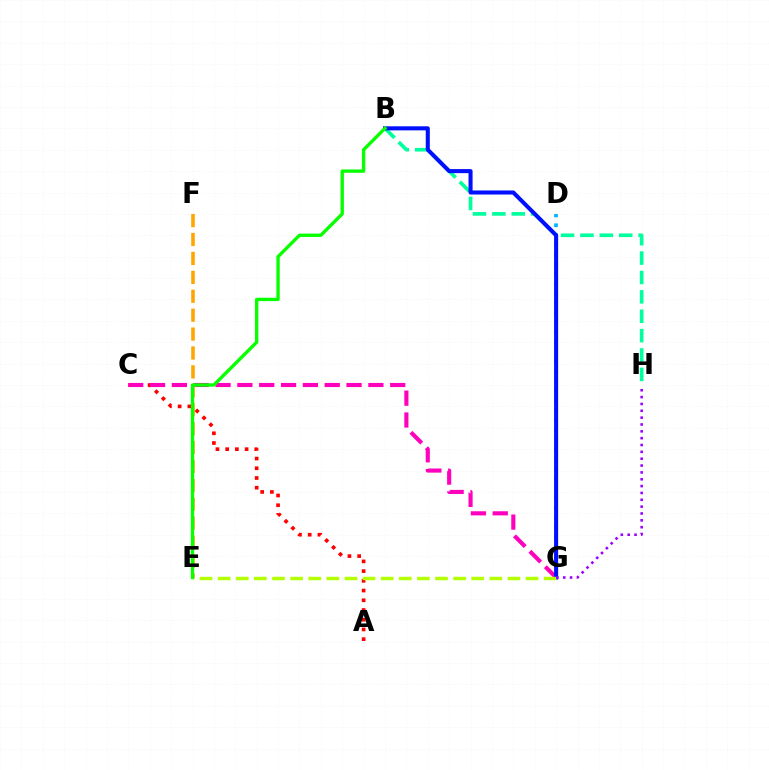{('A', 'C'): [{'color': '#ff0000', 'line_style': 'dotted', 'thickness': 2.64}], ('B', 'H'): [{'color': '#00ff9d', 'line_style': 'dashed', 'thickness': 2.63}], ('C', 'G'): [{'color': '#ff00bd', 'line_style': 'dashed', 'thickness': 2.97}], ('D', 'G'): [{'color': '#00b5ff', 'line_style': 'dotted', 'thickness': 2.65}], ('B', 'G'): [{'color': '#0010ff', 'line_style': 'solid', 'thickness': 2.92}], ('E', 'G'): [{'color': '#b3ff00', 'line_style': 'dashed', 'thickness': 2.46}], ('E', 'F'): [{'color': '#ffa500', 'line_style': 'dashed', 'thickness': 2.57}], ('G', 'H'): [{'color': '#9b00ff', 'line_style': 'dotted', 'thickness': 1.86}], ('B', 'E'): [{'color': '#08ff00', 'line_style': 'solid', 'thickness': 2.41}]}